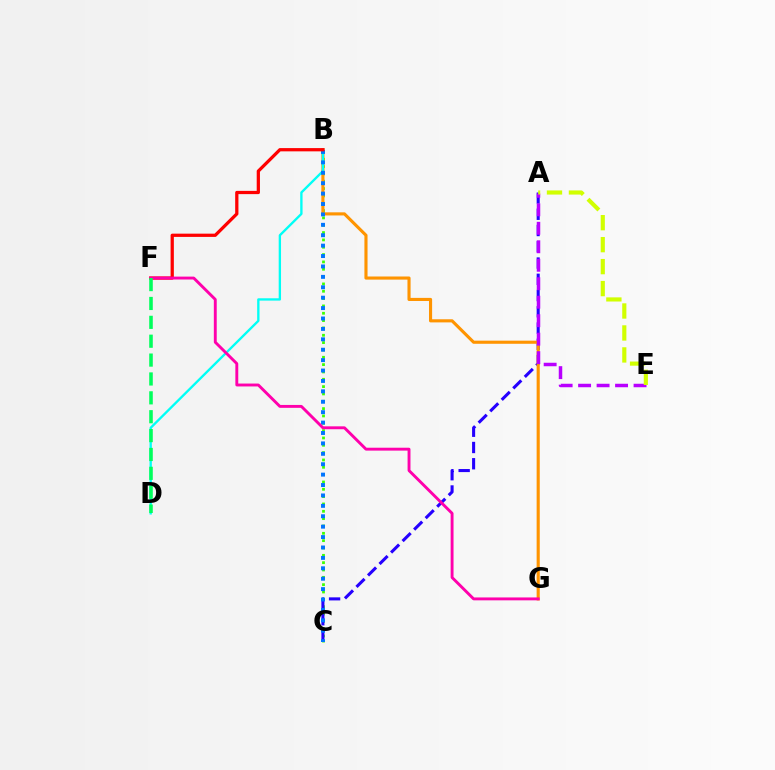{('B', 'C'): [{'color': '#3dff00', 'line_style': 'dotted', 'thickness': 1.99}, {'color': '#0074ff', 'line_style': 'dotted', 'thickness': 2.83}], ('A', 'C'): [{'color': '#2500ff', 'line_style': 'dashed', 'thickness': 2.21}], ('B', 'G'): [{'color': '#ff9400', 'line_style': 'solid', 'thickness': 2.25}], ('B', 'D'): [{'color': '#00fff6', 'line_style': 'solid', 'thickness': 1.69}], ('A', 'E'): [{'color': '#b900ff', 'line_style': 'dashed', 'thickness': 2.51}, {'color': '#d1ff00', 'line_style': 'dashed', 'thickness': 2.98}], ('B', 'F'): [{'color': '#ff0000', 'line_style': 'solid', 'thickness': 2.34}], ('F', 'G'): [{'color': '#ff00ac', 'line_style': 'solid', 'thickness': 2.08}], ('D', 'F'): [{'color': '#00ff5c', 'line_style': 'dashed', 'thickness': 2.56}]}